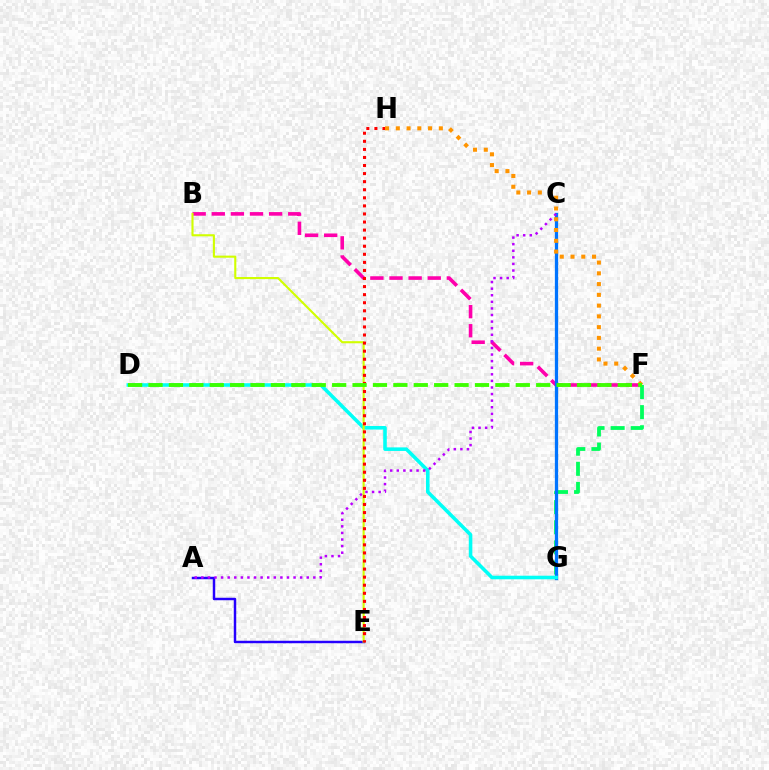{('A', 'E'): [{'color': '#2500ff', 'line_style': 'solid', 'thickness': 1.77}], ('F', 'G'): [{'color': '#00ff5c', 'line_style': 'dashed', 'thickness': 2.73}], ('B', 'F'): [{'color': '#ff00ac', 'line_style': 'dashed', 'thickness': 2.6}], ('C', 'G'): [{'color': '#0074ff', 'line_style': 'solid', 'thickness': 2.36}], ('D', 'G'): [{'color': '#00fff6', 'line_style': 'solid', 'thickness': 2.57}], ('A', 'C'): [{'color': '#b900ff', 'line_style': 'dotted', 'thickness': 1.79}], ('B', 'E'): [{'color': '#d1ff00', 'line_style': 'solid', 'thickness': 1.52}], ('E', 'H'): [{'color': '#ff0000', 'line_style': 'dotted', 'thickness': 2.19}], ('F', 'H'): [{'color': '#ff9400', 'line_style': 'dotted', 'thickness': 2.92}], ('D', 'F'): [{'color': '#3dff00', 'line_style': 'dashed', 'thickness': 2.77}]}